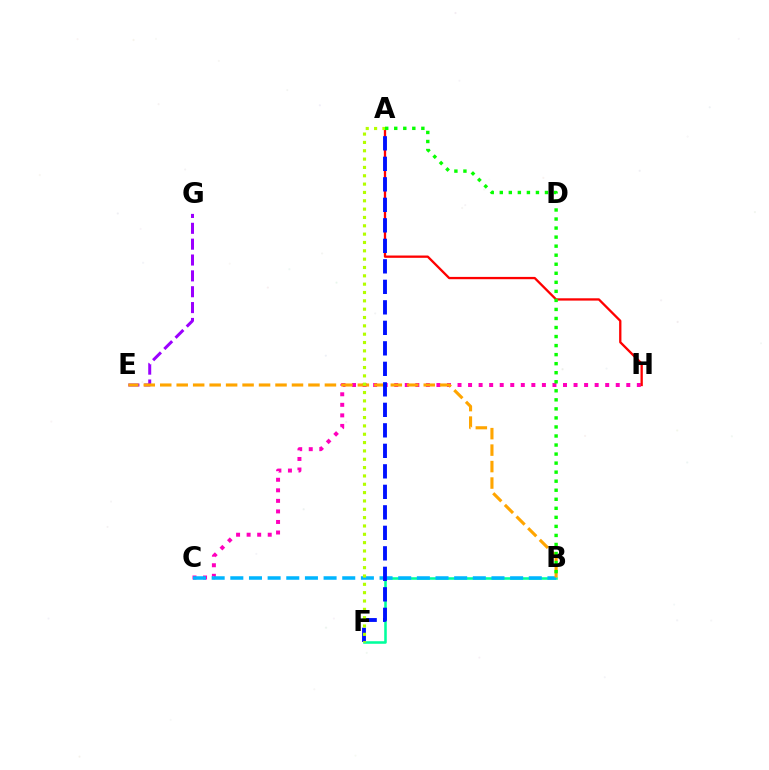{('C', 'H'): [{'color': '#ff00bd', 'line_style': 'dotted', 'thickness': 2.87}], ('B', 'F'): [{'color': '#00ff9d', 'line_style': 'solid', 'thickness': 1.84}], ('B', 'C'): [{'color': '#00b5ff', 'line_style': 'dashed', 'thickness': 2.53}], ('E', 'G'): [{'color': '#9b00ff', 'line_style': 'dashed', 'thickness': 2.15}], ('B', 'E'): [{'color': '#ffa500', 'line_style': 'dashed', 'thickness': 2.24}], ('A', 'H'): [{'color': '#ff0000', 'line_style': 'solid', 'thickness': 1.66}], ('A', 'F'): [{'color': '#0010ff', 'line_style': 'dashed', 'thickness': 2.78}, {'color': '#b3ff00', 'line_style': 'dotted', 'thickness': 2.27}], ('A', 'B'): [{'color': '#08ff00', 'line_style': 'dotted', 'thickness': 2.46}]}